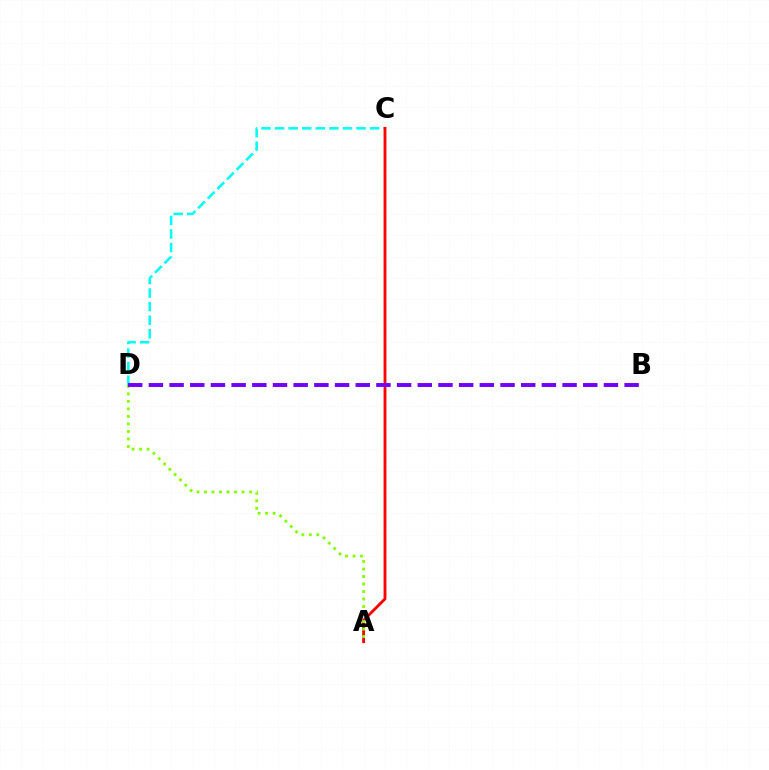{('C', 'D'): [{'color': '#00fff6', 'line_style': 'dashed', 'thickness': 1.84}], ('A', 'C'): [{'color': '#ff0000', 'line_style': 'solid', 'thickness': 2.05}], ('A', 'D'): [{'color': '#84ff00', 'line_style': 'dotted', 'thickness': 2.04}], ('B', 'D'): [{'color': '#7200ff', 'line_style': 'dashed', 'thickness': 2.81}]}